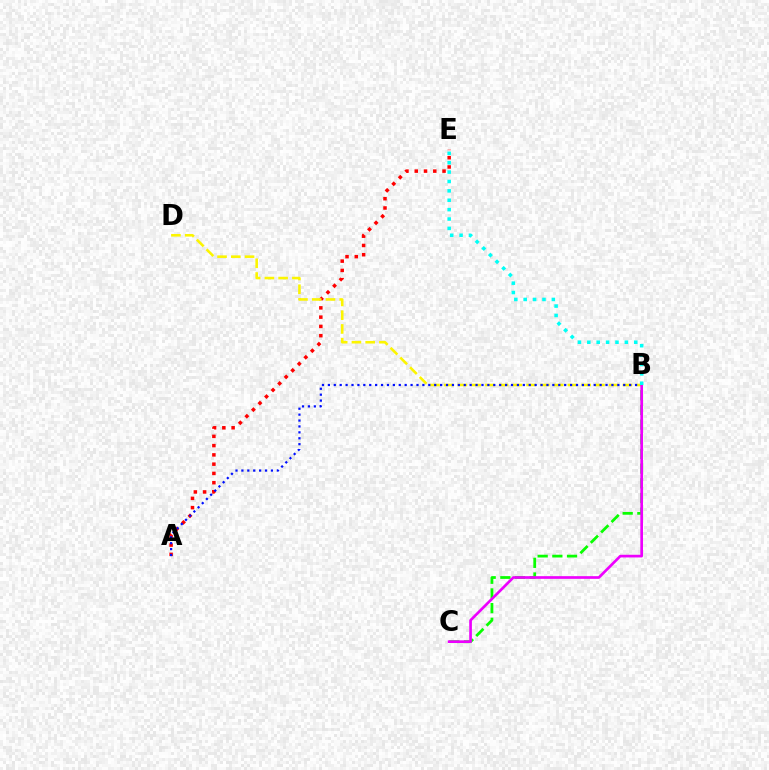{('A', 'E'): [{'color': '#ff0000', 'line_style': 'dotted', 'thickness': 2.52}], ('B', 'C'): [{'color': '#08ff00', 'line_style': 'dashed', 'thickness': 1.99}, {'color': '#ee00ff', 'line_style': 'solid', 'thickness': 1.93}], ('B', 'D'): [{'color': '#fcf500', 'line_style': 'dashed', 'thickness': 1.87}], ('A', 'B'): [{'color': '#0010ff', 'line_style': 'dotted', 'thickness': 1.61}], ('B', 'E'): [{'color': '#00fff6', 'line_style': 'dotted', 'thickness': 2.55}]}